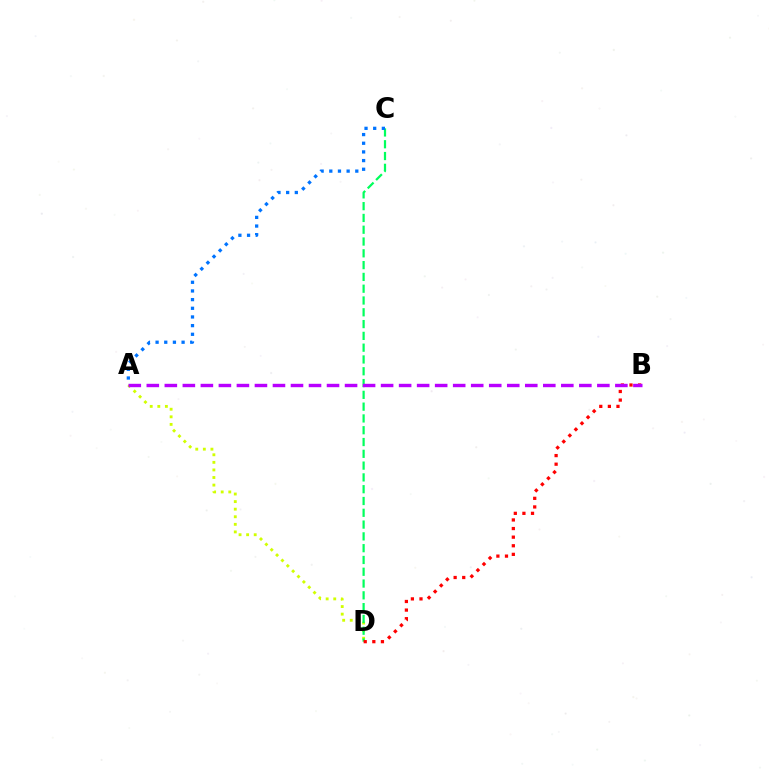{('A', 'D'): [{'color': '#d1ff00', 'line_style': 'dotted', 'thickness': 2.06}], ('C', 'D'): [{'color': '#00ff5c', 'line_style': 'dashed', 'thickness': 1.6}], ('A', 'C'): [{'color': '#0074ff', 'line_style': 'dotted', 'thickness': 2.36}], ('B', 'D'): [{'color': '#ff0000', 'line_style': 'dotted', 'thickness': 2.34}], ('A', 'B'): [{'color': '#b900ff', 'line_style': 'dashed', 'thickness': 2.45}]}